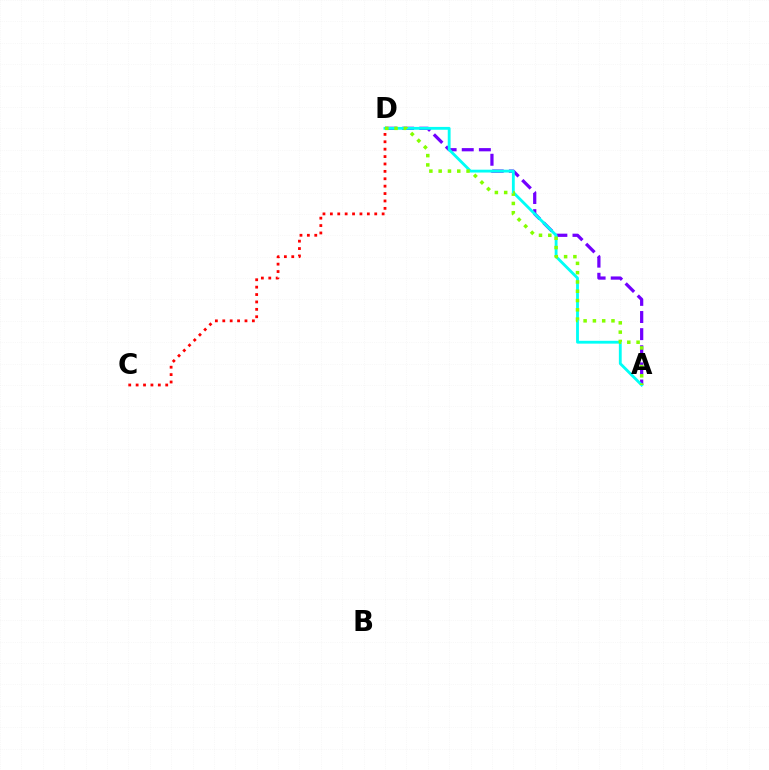{('A', 'D'): [{'color': '#7200ff', 'line_style': 'dashed', 'thickness': 2.33}, {'color': '#00fff6', 'line_style': 'solid', 'thickness': 2.04}, {'color': '#84ff00', 'line_style': 'dotted', 'thickness': 2.53}], ('C', 'D'): [{'color': '#ff0000', 'line_style': 'dotted', 'thickness': 2.01}]}